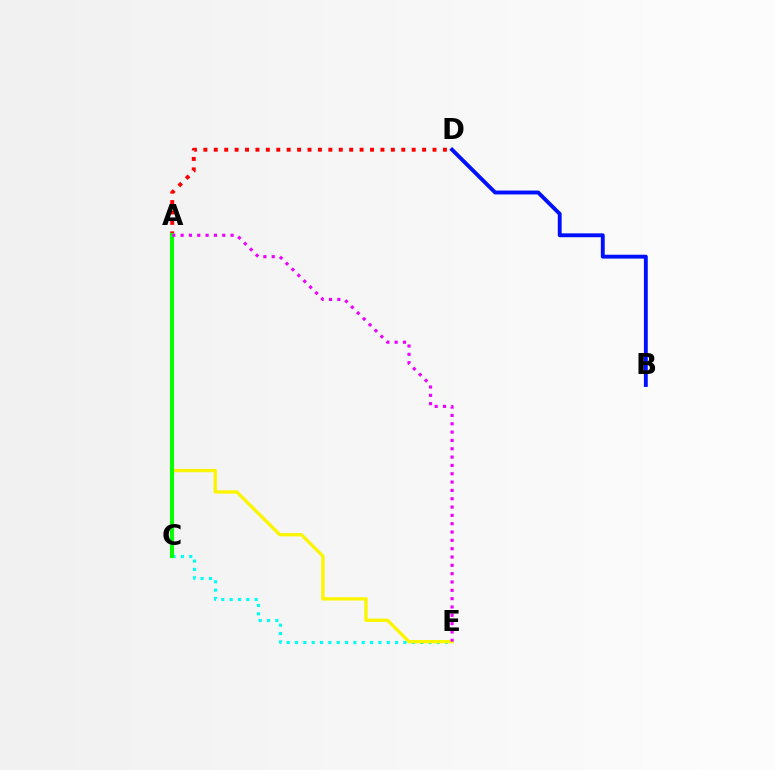{('C', 'E'): [{'color': '#00fff6', 'line_style': 'dotted', 'thickness': 2.27}], ('A', 'E'): [{'color': '#fcf500', 'line_style': 'solid', 'thickness': 2.4}, {'color': '#ee00ff', 'line_style': 'dotted', 'thickness': 2.26}], ('A', 'D'): [{'color': '#ff0000', 'line_style': 'dotted', 'thickness': 2.83}], ('B', 'D'): [{'color': '#0010ff', 'line_style': 'solid', 'thickness': 2.79}], ('A', 'C'): [{'color': '#08ff00', 'line_style': 'solid', 'thickness': 2.94}]}